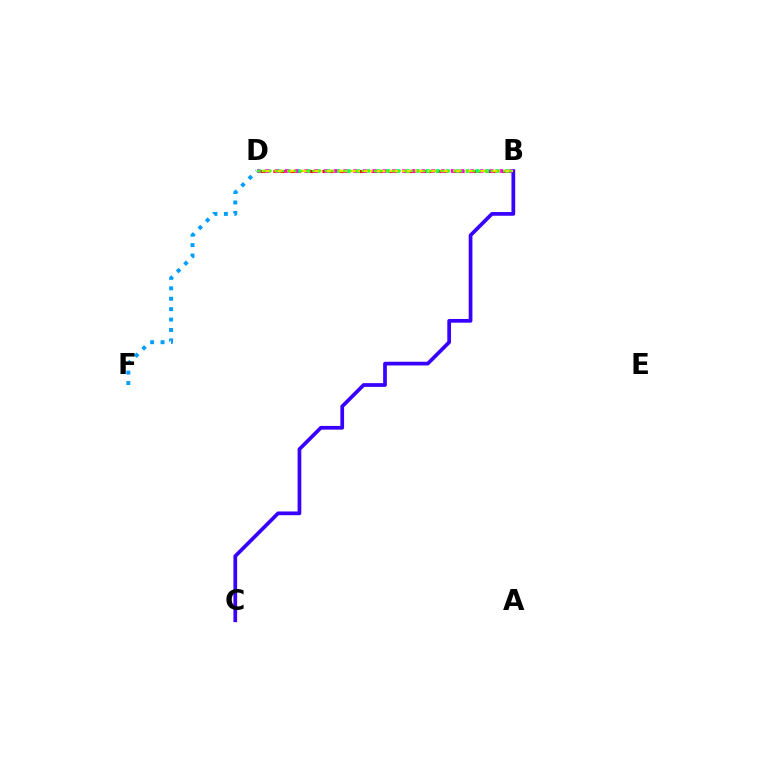{('B', 'D'): [{'color': '#ff0000', 'line_style': 'dashed', 'thickness': 2.22}, {'color': '#00ff86', 'line_style': 'dotted', 'thickness': 2.7}, {'color': '#ff00ed', 'line_style': 'dotted', 'thickness': 2.65}, {'color': '#ffd500', 'line_style': 'dashed', 'thickness': 1.73}, {'color': '#4fff00', 'line_style': 'dotted', 'thickness': 1.67}], ('D', 'F'): [{'color': '#009eff', 'line_style': 'dotted', 'thickness': 2.83}], ('B', 'C'): [{'color': '#3700ff', 'line_style': 'solid', 'thickness': 2.68}]}